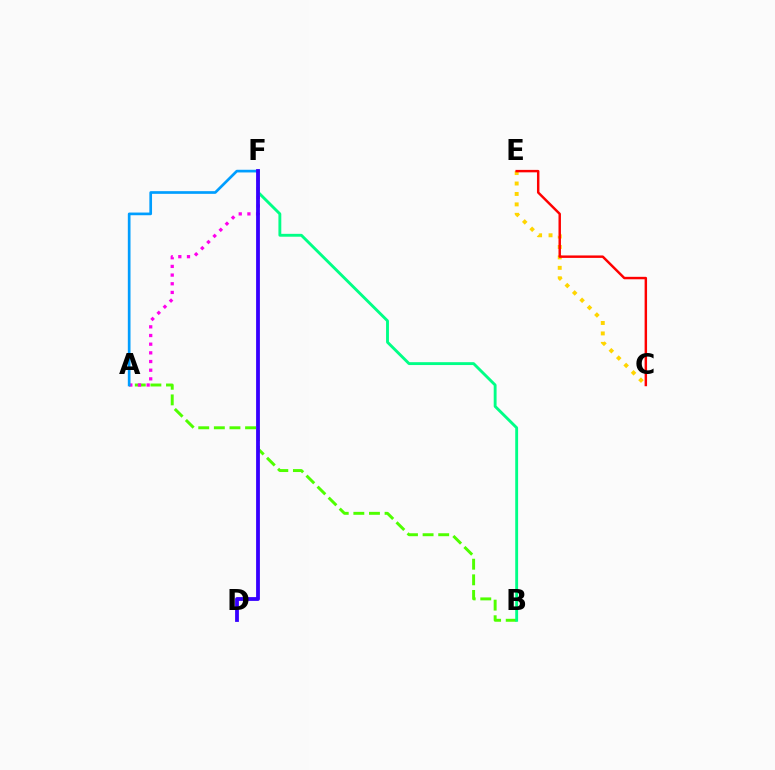{('A', 'B'): [{'color': '#4fff00', 'line_style': 'dashed', 'thickness': 2.12}], ('C', 'E'): [{'color': '#ffd500', 'line_style': 'dotted', 'thickness': 2.84}, {'color': '#ff0000', 'line_style': 'solid', 'thickness': 1.77}], ('A', 'F'): [{'color': '#ff00ed', 'line_style': 'dotted', 'thickness': 2.36}, {'color': '#009eff', 'line_style': 'solid', 'thickness': 1.93}], ('B', 'F'): [{'color': '#00ff86', 'line_style': 'solid', 'thickness': 2.07}], ('D', 'F'): [{'color': '#3700ff', 'line_style': 'solid', 'thickness': 2.73}]}